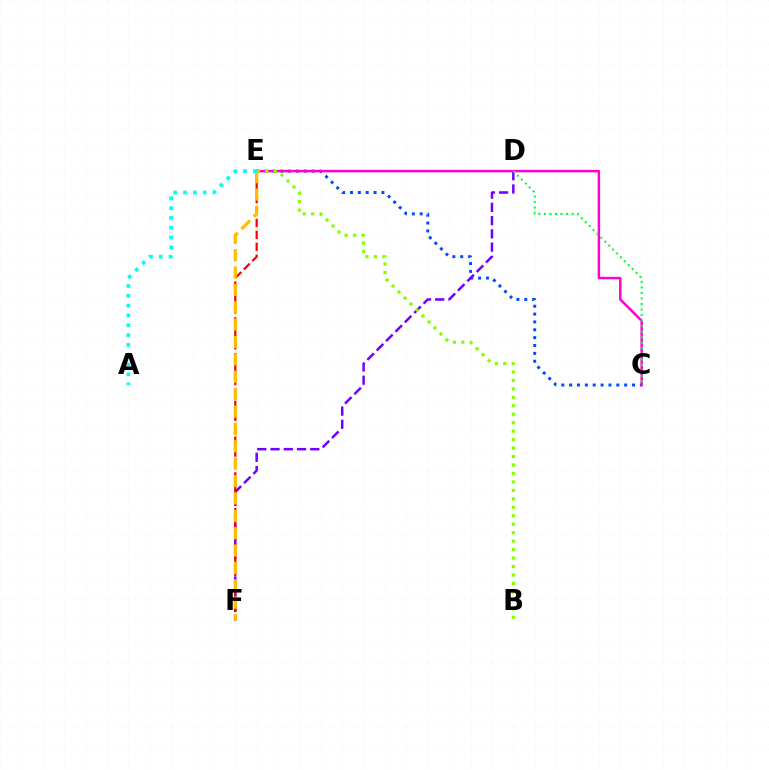{('C', 'E'): [{'color': '#004bff', 'line_style': 'dotted', 'thickness': 2.14}, {'color': '#ff00cf', 'line_style': 'solid', 'thickness': 1.79}], ('D', 'F'): [{'color': '#7200ff', 'line_style': 'dashed', 'thickness': 1.8}], ('E', 'F'): [{'color': '#ff0000', 'line_style': 'dashed', 'thickness': 1.62}, {'color': '#ffbd00', 'line_style': 'dashed', 'thickness': 2.36}], ('C', 'D'): [{'color': '#00ff39', 'line_style': 'dotted', 'thickness': 1.5}], ('B', 'E'): [{'color': '#84ff00', 'line_style': 'dotted', 'thickness': 2.3}], ('A', 'E'): [{'color': '#00fff6', 'line_style': 'dotted', 'thickness': 2.67}]}